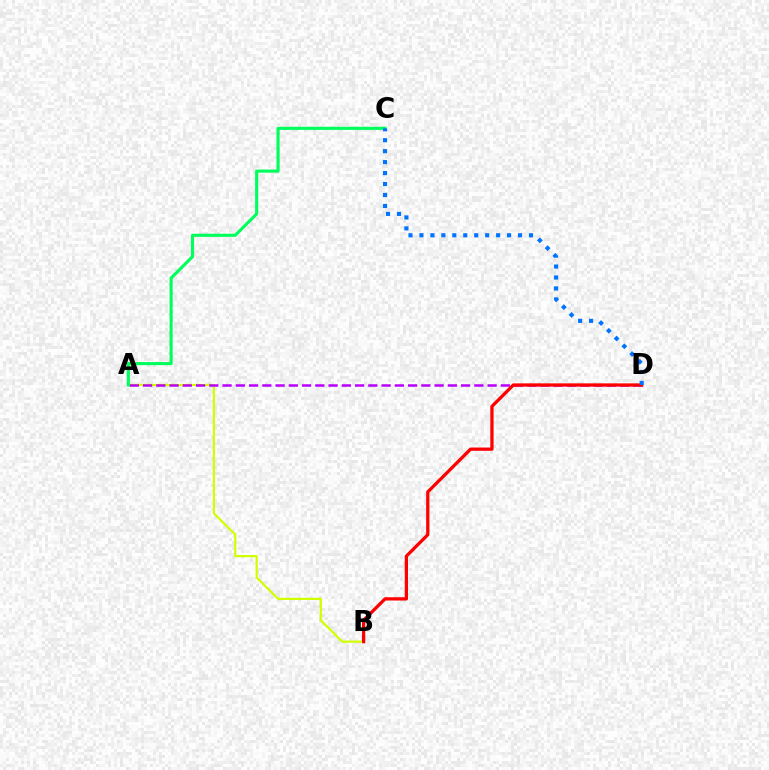{('A', 'B'): [{'color': '#d1ff00', 'line_style': 'solid', 'thickness': 1.58}], ('A', 'D'): [{'color': '#b900ff', 'line_style': 'dashed', 'thickness': 1.8}], ('B', 'D'): [{'color': '#ff0000', 'line_style': 'solid', 'thickness': 2.35}], ('A', 'C'): [{'color': '#00ff5c', 'line_style': 'solid', 'thickness': 2.25}], ('C', 'D'): [{'color': '#0074ff', 'line_style': 'dotted', 'thickness': 2.98}]}